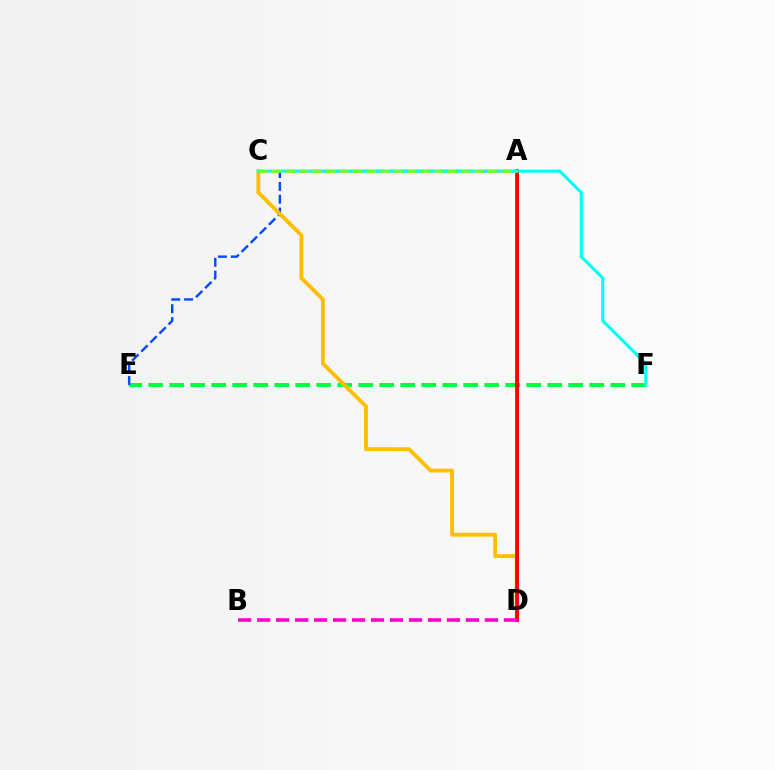{('E', 'F'): [{'color': '#00ff39', 'line_style': 'dashed', 'thickness': 2.85}], ('A', 'E'): [{'color': '#004bff', 'line_style': 'dashed', 'thickness': 1.74}], ('C', 'D'): [{'color': '#ffbd00', 'line_style': 'solid', 'thickness': 2.75}], ('A', 'D'): [{'color': '#7200ff', 'line_style': 'solid', 'thickness': 2.59}, {'color': '#ff0000', 'line_style': 'solid', 'thickness': 2.11}], ('C', 'F'): [{'color': '#00fff6', 'line_style': 'solid', 'thickness': 2.21}], ('B', 'D'): [{'color': '#ff00cf', 'line_style': 'dashed', 'thickness': 2.58}], ('A', 'C'): [{'color': '#84ff00', 'line_style': 'dashed', 'thickness': 1.83}]}